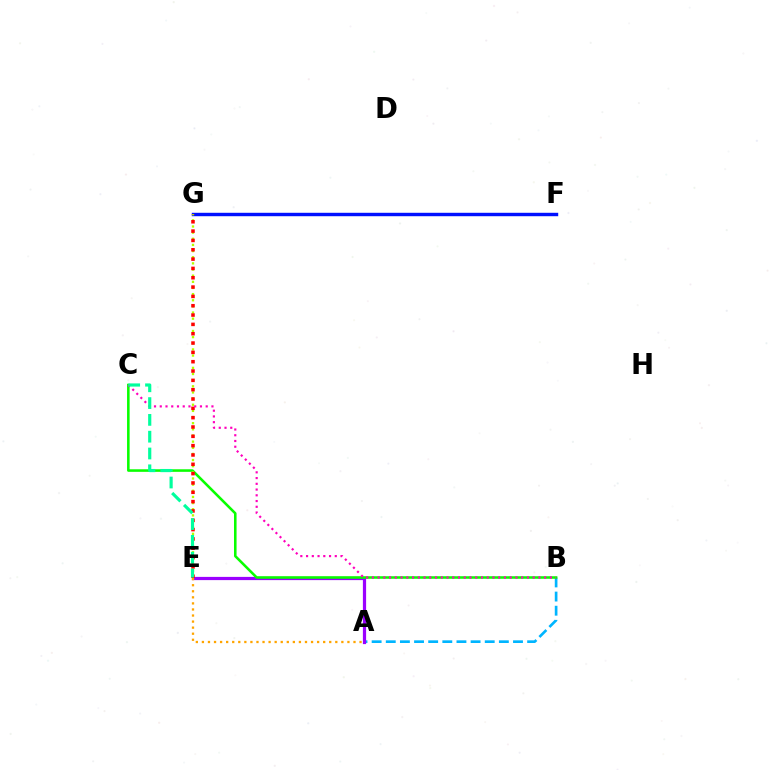{('A', 'B'): [{'color': '#00b5ff', 'line_style': 'dashed', 'thickness': 1.92}], ('A', 'E'): [{'color': '#9b00ff', 'line_style': 'solid', 'thickness': 2.32}, {'color': '#ffa500', 'line_style': 'dotted', 'thickness': 1.65}], ('B', 'C'): [{'color': '#08ff00', 'line_style': 'solid', 'thickness': 1.85}, {'color': '#ff00bd', 'line_style': 'dotted', 'thickness': 1.56}], ('F', 'G'): [{'color': '#0010ff', 'line_style': 'solid', 'thickness': 2.46}], ('E', 'G'): [{'color': '#b3ff00', 'line_style': 'dotted', 'thickness': 1.67}, {'color': '#ff0000', 'line_style': 'dotted', 'thickness': 2.53}], ('C', 'E'): [{'color': '#00ff9d', 'line_style': 'dashed', 'thickness': 2.28}]}